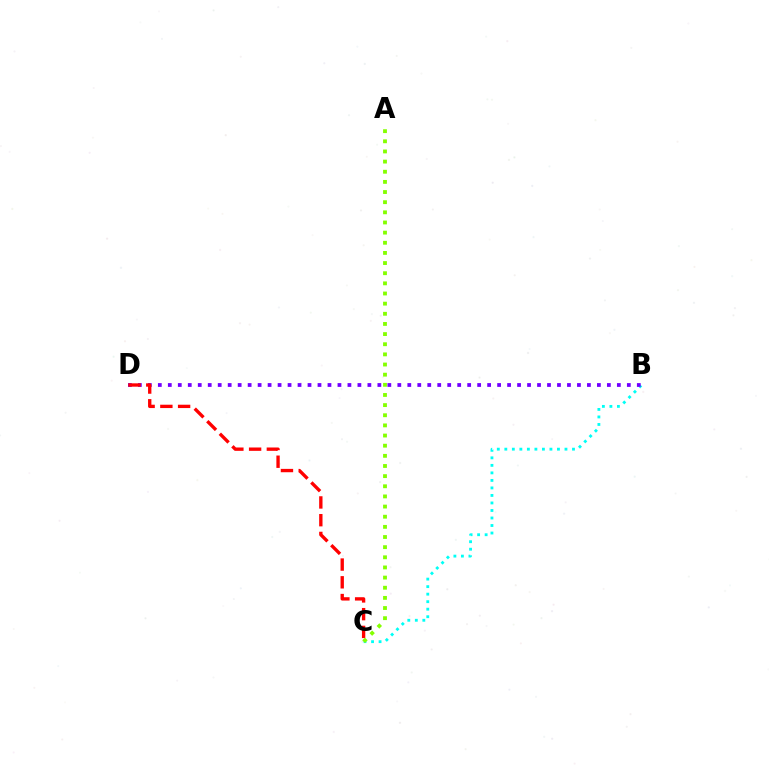{('B', 'C'): [{'color': '#00fff6', 'line_style': 'dotted', 'thickness': 2.04}], ('B', 'D'): [{'color': '#7200ff', 'line_style': 'dotted', 'thickness': 2.71}], ('C', 'D'): [{'color': '#ff0000', 'line_style': 'dashed', 'thickness': 2.41}], ('A', 'C'): [{'color': '#84ff00', 'line_style': 'dotted', 'thickness': 2.76}]}